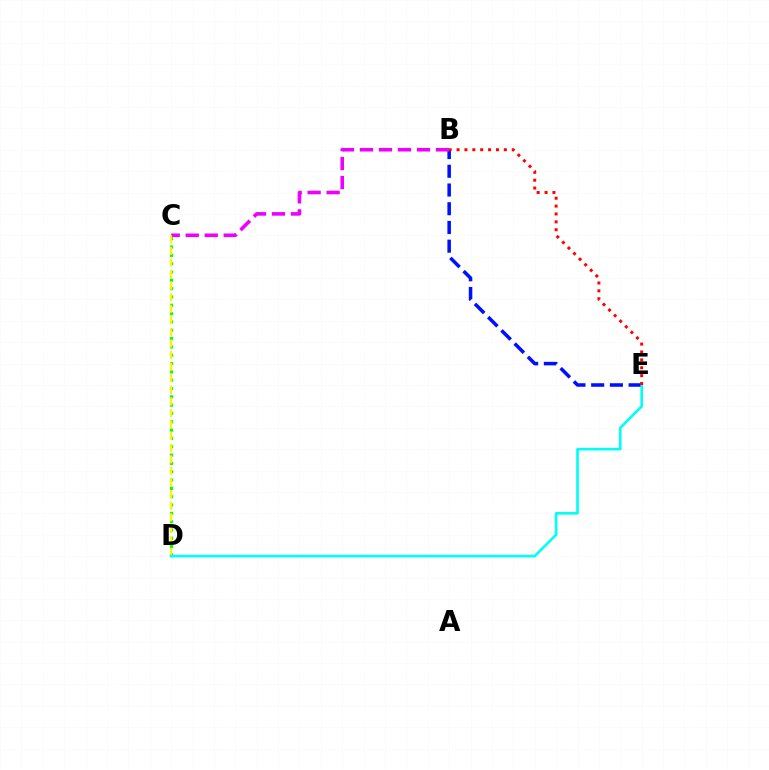{('B', 'E'): [{'color': '#0010ff', 'line_style': 'dashed', 'thickness': 2.54}, {'color': '#ff0000', 'line_style': 'dotted', 'thickness': 2.14}], ('B', 'C'): [{'color': '#ee00ff', 'line_style': 'dashed', 'thickness': 2.58}], ('C', 'D'): [{'color': '#08ff00', 'line_style': 'dotted', 'thickness': 2.26}, {'color': '#fcf500', 'line_style': 'dashed', 'thickness': 1.57}], ('D', 'E'): [{'color': '#00fff6', 'line_style': 'solid', 'thickness': 1.89}]}